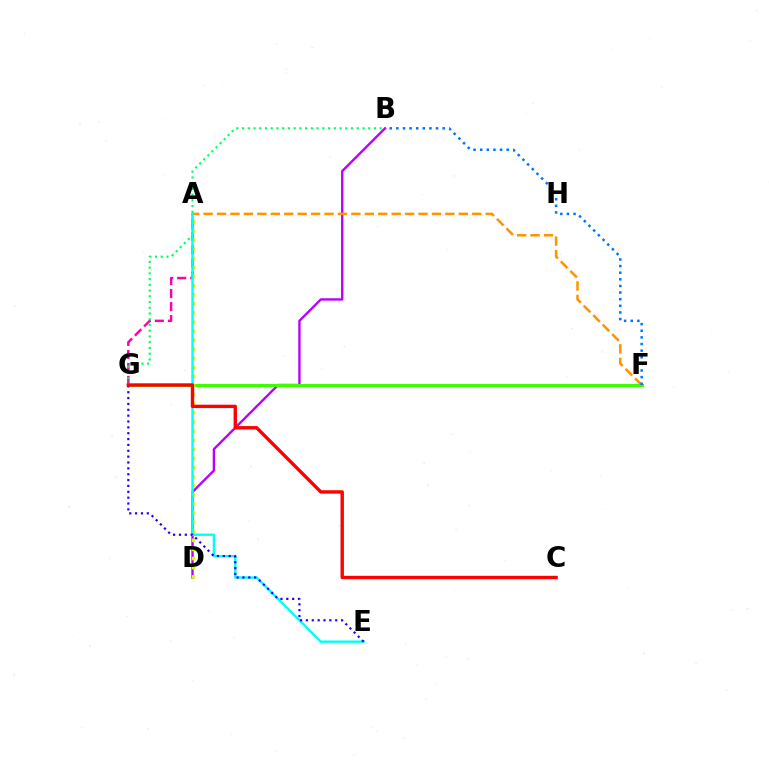{('B', 'D'): [{'color': '#b900ff', 'line_style': 'solid', 'thickness': 1.7}], ('A', 'G'): [{'color': '#ff00ac', 'line_style': 'dashed', 'thickness': 1.77}], ('B', 'G'): [{'color': '#00ff5c', 'line_style': 'dotted', 'thickness': 1.56}], ('F', 'G'): [{'color': '#3dff00', 'line_style': 'solid', 'thickness': 2.21}], ('A', 'F'): [{'color': '#ff9400', 'line_style': 'dashed', 'thickness': 1.82}], ('B', 'F'): [{'color': '#0074ff', 'line_style': 'dotted', 'thickness': 1.8}], ('A', 'D'): [{'color': '#d1ff00', 'line_style': 'dotted', 'thickness': 2.47}], ('A', 'E'): [{'color': '#00fff6', 'line_style': 'solid', 'thickness': 1.72}], ('E', 'G'): [{'color': '#2500ff', 'line_style': 'dotted', 'thickness': 1.59}], ('C', 'G'): [{'color': '#ff0000', 'line_style': 'solid', 'thickness': 2.43}]}